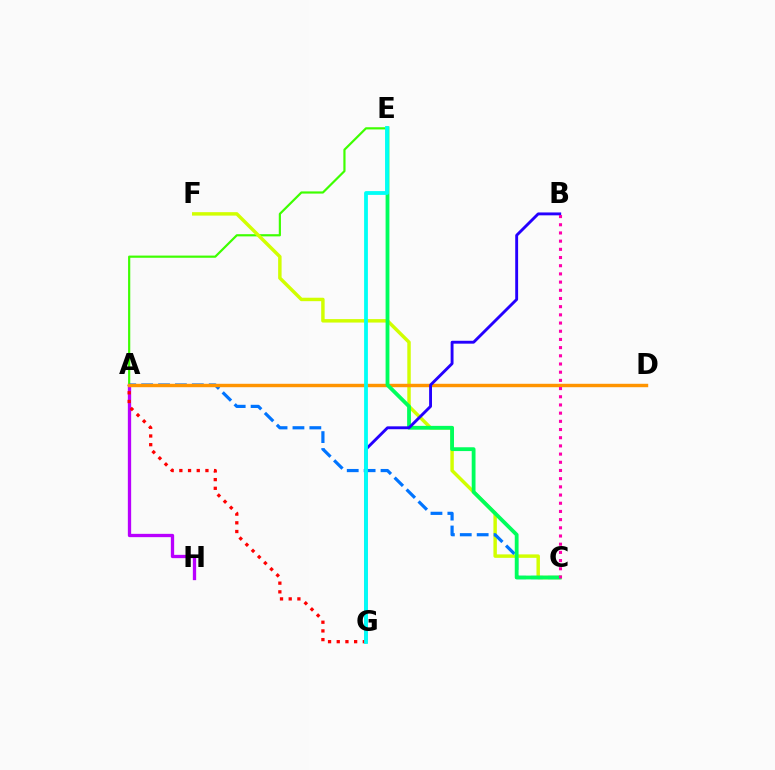{('A', 'H'): [{'color': '#b900ff', 'line_style': 'solid', 'thickness': 2.38}], ('A', 'G'): [{'color': '#ff0000', 'line_style': 'dotted', 'thickness': 2.36}], ('A', 'E'): [{'color': '#3dff00', 'line_style': 'solid', 'thickness': 1.57}], ('C', 'F'): [{'color': '#d1ff00', 'line_style': 'solid', 'thickness': 2.48}], ('A', 'C'): [{'color': '#0074ff', 'line_style': 'dashed', 'thickness': 2.3}], ('A', 'D'): [{'color': '#ff9400', 'line_style': 'solid', 'thickness': 2.46}], ('C', 'E'): [{'color': '#00ff5c', 'line_style': 'solid', 'thickness': 2.74}], ('B', 'G'): [{'color': '#2500ff', 'line_style': 'solid', 'thickness': 2.08}], ('E', 'G'): [{'color': '#00fff6', 'line_style': 'solid', 'thickness': 2.73}], ('B', 'C'): [{'color': '#ff00ac', 'line_style': 'dotted', 'thickness': 2.23}]}